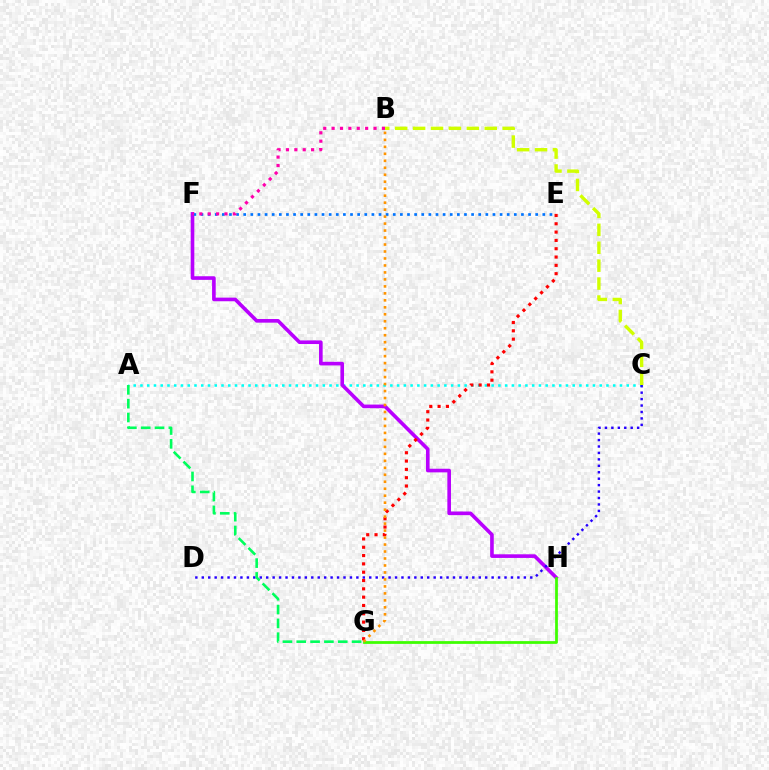{('A', 'C'): [{'color': '#00fff6', 'line_style': 'dotted', 'thickness': 1.83}], ('F', 'H'): [{'color': '#b900ff', 'line_style': 'solid', 'thickness': 2.61}], ('G', 'H'): [{'color': '#3dff00', 'line_style': 'solid', 'thickness': 1.98}], ('E', 'G'): [{'color': '#ff0000', 'line_style': 'dotted', 'thickness': 2.26}], ('E', 'F'): [{'color': '#0074ff', 'line_style': 'dotted', 'thickness': 1.93}], ('C', 'D'): [{'color': '#2500ff', 'line_style': 'dotted', 'thickness': 1.75}], ('B', 'F'): [{'color': '#ff00ac', 'line_style': 'dotted', 'thickness': 2.28}], ('B', 'G'): [{'color': '#ff9400', 'line_style': 'dotted', 'thickness': 1.9}], ('B', 'C'): [{'color': '#d1ff00', 'line_style': 'dashed', 'thickness': 2.43}], ('A', 'G'): [{'color': '#00ff5c', 'line_style': 'dashed', 'thickness': 1.88}]}